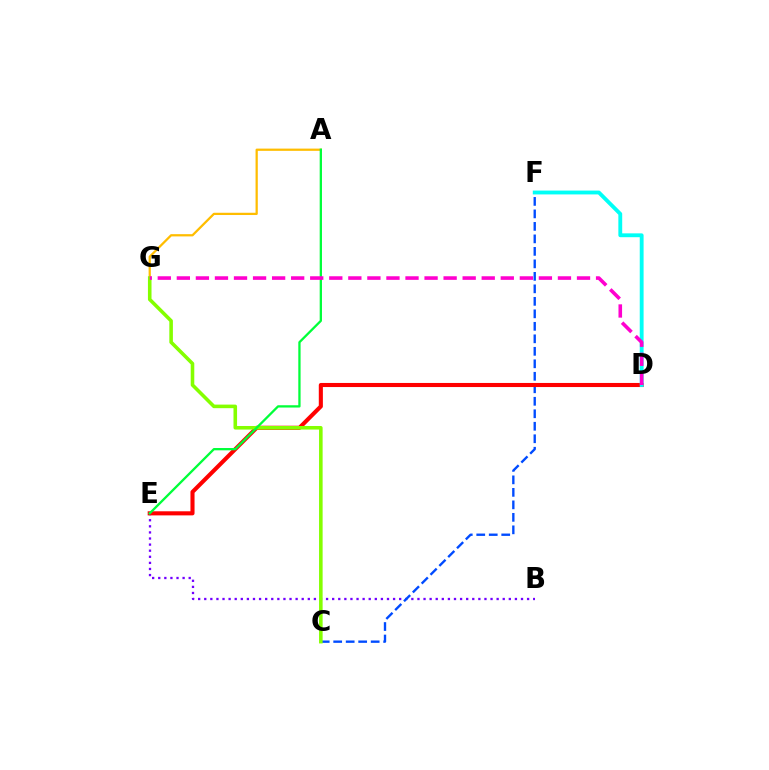{('B', 'E'): [{'color': '#7200ff', 'line_style': 'dotted', 'thickness': 1.66}], ('A', 'G'): [{'color': '#ffbd00', 'line_style': 'solid', 'thickness': 1.62}], ('C', 'F'): [{'color': '#004bff', 'line_style': 'dashed', 'thickness': 1.7}], ('D', 'E'): [{'color': '#ff0000', 'line_style': 'solid', 'thickness': 2.94}], ('C', 'G'): [{'color': '#84ff00', 'line_style': 'solid', 'thickness': 2.57}], ('D', 'F'): [{'color': '#00fff6', 'line_style': 'solid', 'thickness': 2.77}], ('A', 'E'): [{'color': '#00ff39', 'line_style': 'solid', 'thickness': 1.65}], ('D', 'G'): [{'color': '#ff00cf', 'line_style': 'dashed', 'thickness': 2.59}]}